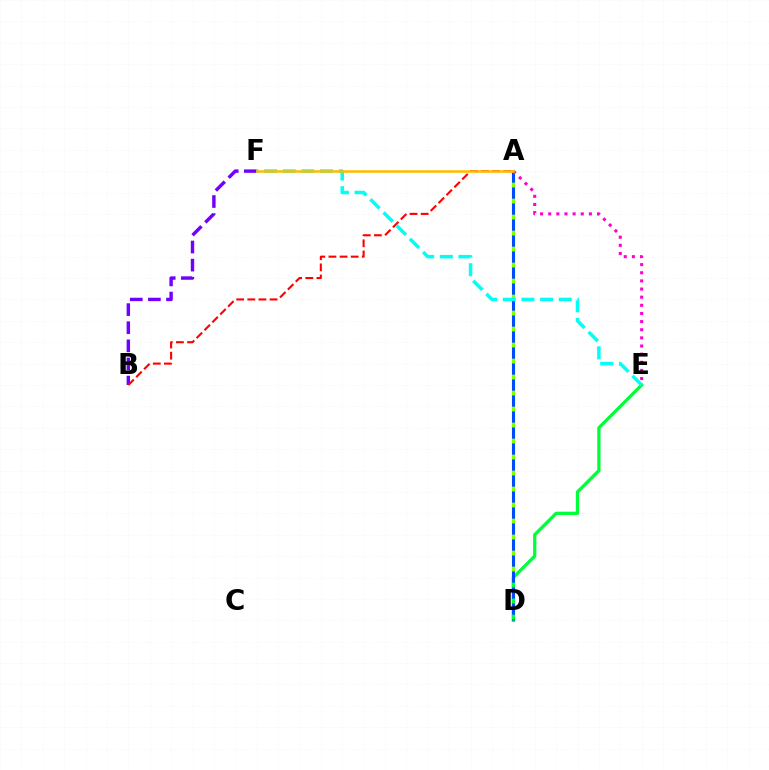{('B', 'F'): [{'color': '#7200ff', 'line_style': 'dashed', 'thickness': 2.46}], ('A', 'B'): [{'color': '#ff0000', 'line_style': 'dashed', 'thickness': 1.51}], ('A', 'D'): [{'color': '#84ff00', 'line_style': 'solid', 'thickness': 2.32}, {'color': '#004bff', 'line_style': 'dashed', 'thickness': 2.17}], ('D', 'E'): [{'color': '#00ff39', 'line_style': 'solid', 'thickness': 2.36}], ('A', 'E'): [{'color': '#ff00cf', 'line_style': 'dotted', 'thickness': 2.21}], ('E', 'F'): [{'color': '#00fff6', 'line_style': 'dashed', 'thickness': 2.53}], ('A', 'F'): [{'color': '#ffbd00', 'line_style': 'solid', 'thickness': 1.84}]}